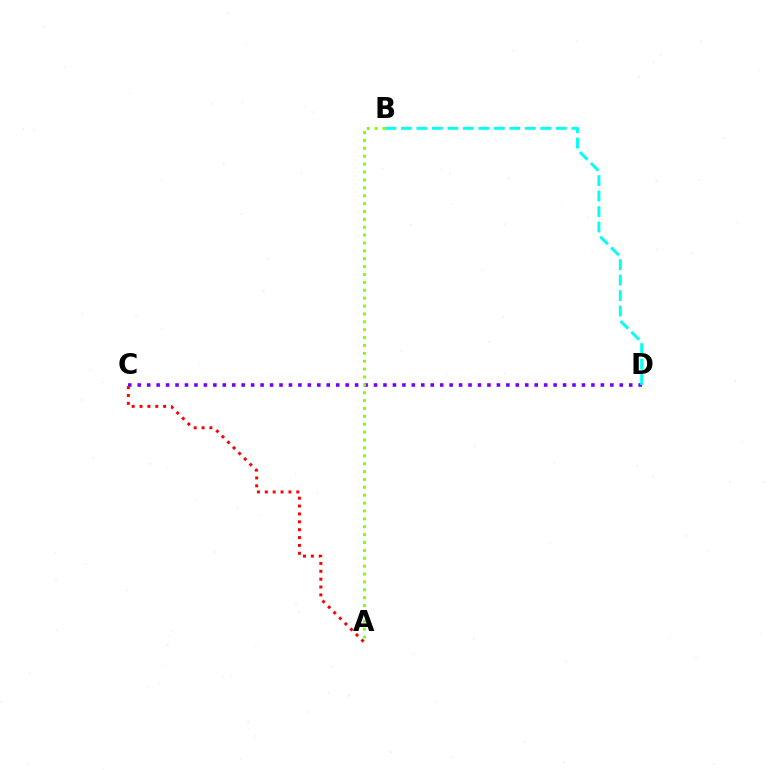{('C', 'D'): [{'color': '#7200ff', 'line_style': 'dotted', 'thickness': 2.57}], ('A', 'B'): [{'color': '#84ff00', 'line_style': 'dotted', 'thickness': 2.14}], ('B', 'D'): [{'color': '#00fff6', 'line_style': 'dashed', 'thickness': 2.1}], ('A', 'C'): [{'color': '#ff0000', 'line_style': 'dotted', 'thickness': 2.14}]}